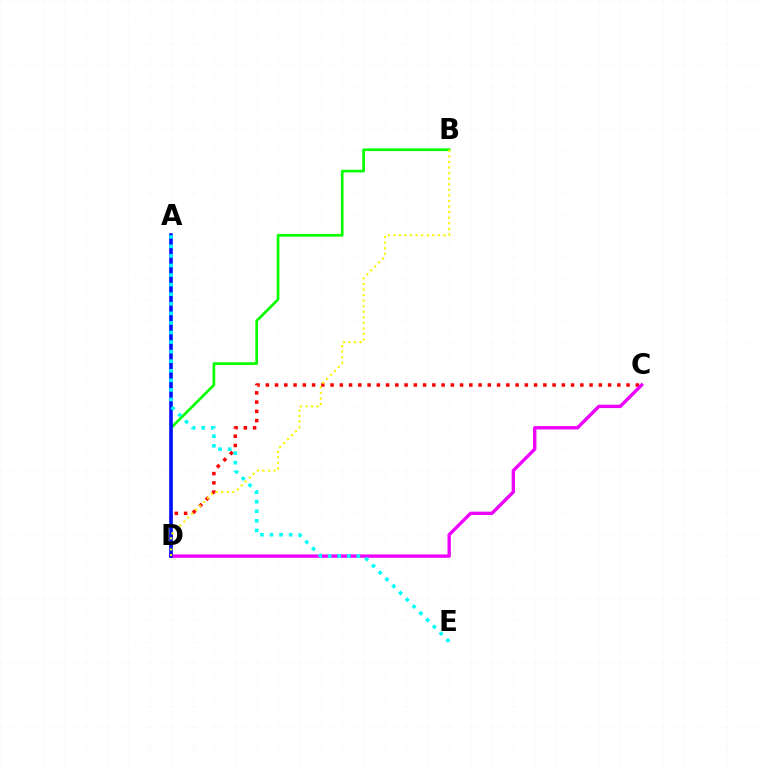{('B', 'D'): [{'color': '#08ff00', 'line_style': 'solid', 'thickness': 1.93}, {'color': '#fcf500', 'line_style': 'dotted', 'thickness': 1.51}], ('C', 'D'): [{'color': '#ff0000', 'line_style': 'dotted', 'thickness': 2.51}, {'color': '#ee00ff', 'line_style': 'solid', 'thickness': 2.41}], ('A', 'D'): [{'color': '#0010ff', 'line_style': 'solid', 'thickness': 2.58}], ('A', 'E'): [{'color': '#00fff6', 'line_style': 'dotted', 'thickness': 2.6}]}